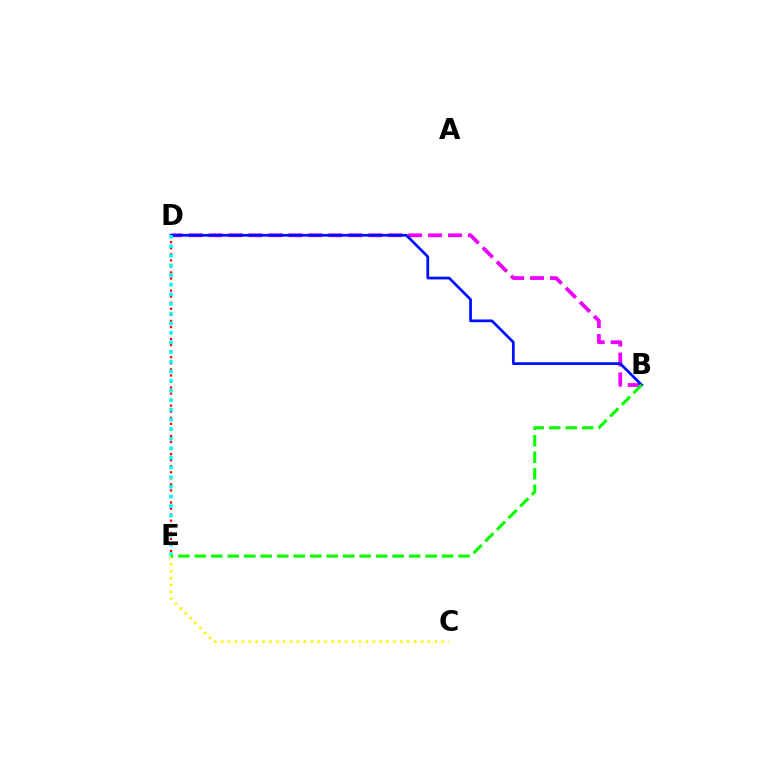{('B', 'D'): [{'color': '#ee00ff', 'line_style': 'dashed', 'thickness': 2.71}, {'color': '#0010ff', 'line_style': 'solid', 'thickness': 1.98}], ('C', 'E'): [{'color': '#fcf500', 'line_style': 'dotted', 'thickness': 1.87}], ('D', 'E'): [{'color': '#ff0000', 'line_style': 'dotted', 'thickness': 1.65}, {'color': '#00fff6', 'line_style': 'dotted', 'thickness': 2.61}], ('B', 'E'): [{'color': '#08ff00', 'line_style': 'dashed', 'thickness': 2.24}]}